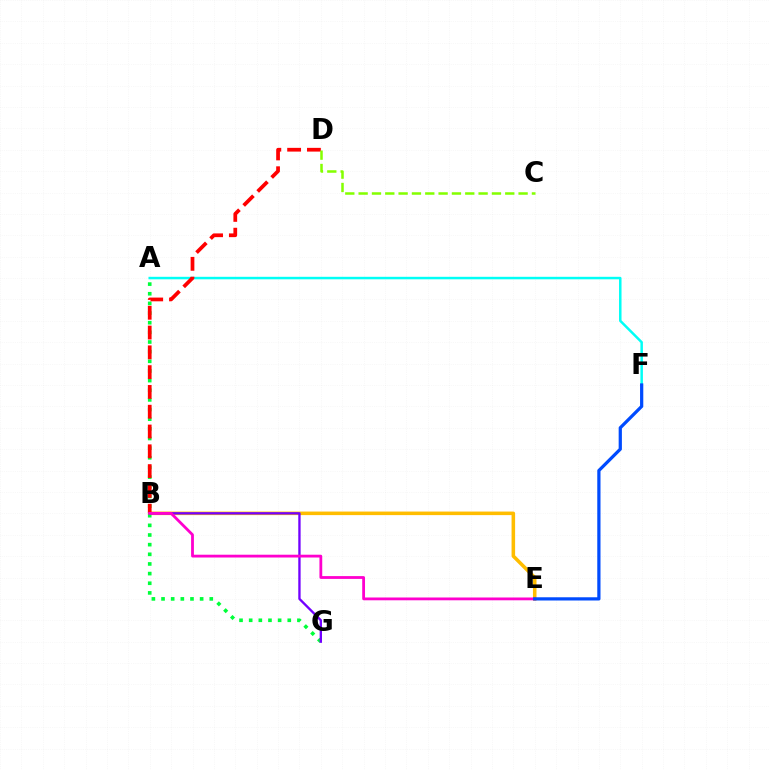{('A', 'F'): [{'color': '#00fff6', 'line_style': 'solid', 'thickness': 1.8}], ('B', 'E'): [{'color': '#ffbd00', 'line_style': 'solid', 'thickness': 2.56}, {'color': '#ff00cf', 'line_style': 'solid', 'thickness': 2.02}], ('A', 'G'): [{'color': '#00ff39', 'line_style': 'dotted', 'thickness': 2.62}], ('B', 'D'): [{'color': '#ff0000', 'line_style': 'dashed', 'thickness': 2.69}], ('B', 'G'): [{'color': '#7200ff', 'line_style': 'solid', 'thickness': 1.68}], ('C', 'D'): [{'color': '#84ff00', 'line_style': 'dashed', 'thickness': 1.81}], ('E', 'F'): [{'color': '#004bff', 'line_style': 'solid', 'thickness': 2.33}]}